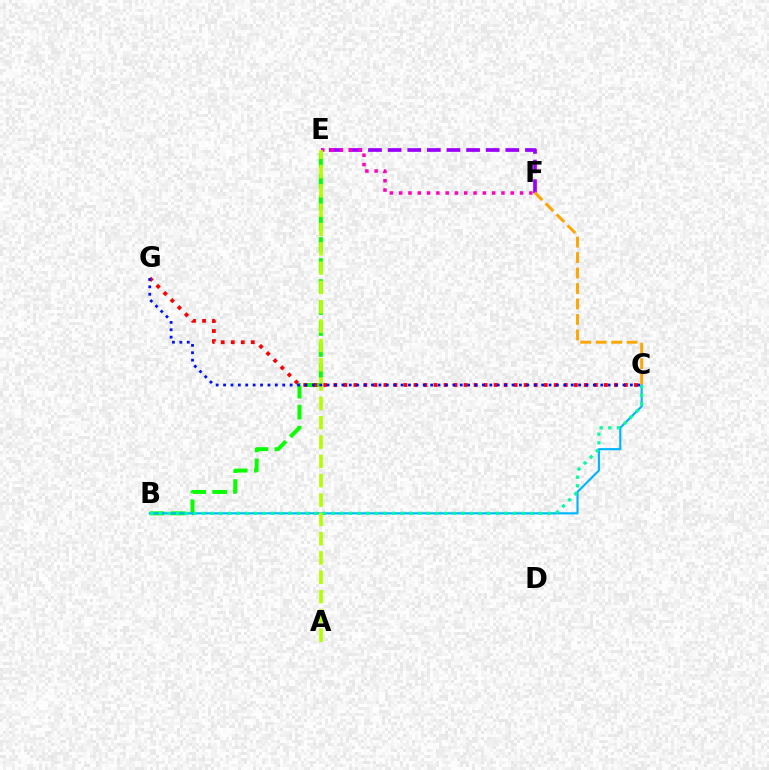{('B', 'E'): [{'color': '#08ff00', 'line_style': 'dashed', 'thickness': 2.85}], ('E', 'F'): [{'color': '#9b00ff', 'line_style': 'dashed', 'thickness': 2.66}, {'color': '#ff00bd', 'line_style': 'dotted', 'thickness': 2.53}], ('B', 'C'): [{'color': '#00b5ff', 'line_style': 'solid', 'thickness': 1.54}, {'color': '#00ff9d', 'line_style': 'dotted', 'thickness': 2.35}], ('C', 'G'): [{'color': '#ff0000', 'line_style': 'dotted', 'thickness': 2.72}, {'color': '#0010ff', 'line_style': 'dotted', 'thickness': 2.01}], ('A', 'E'): [{'color': '#b3ff00', 'line_style': 'dashed', 'thickness': 2.62}], ('C', 'F'): [{'color': '#ffa500', 'line_style': 'dashed', 'thickness': 2.1}]}